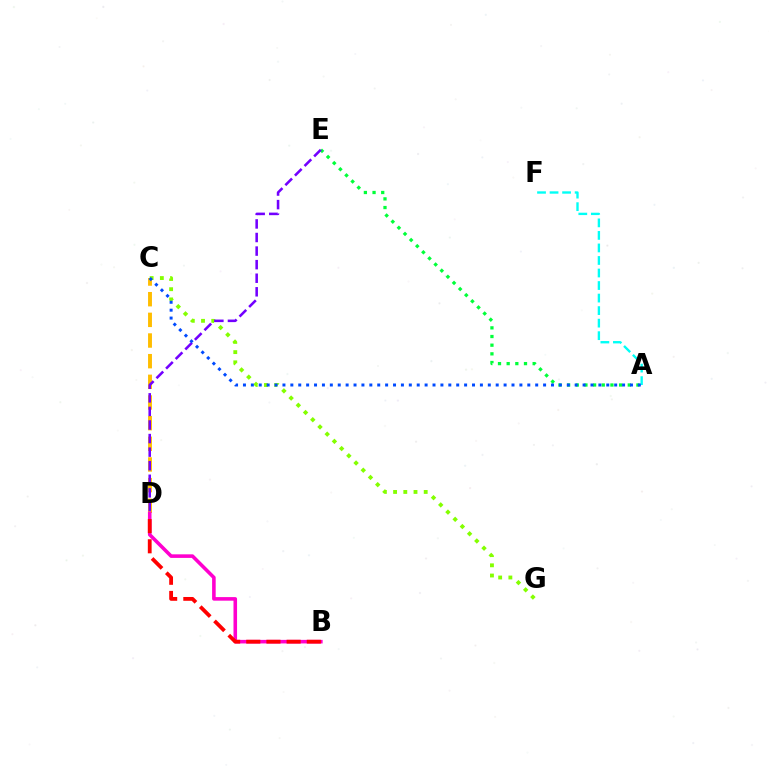{('C', 'D'): [{'color': '#ffbd00', 'line_style': 'dashed', 'thickness': 2.81}], ('A', 'E'): [{'color': '#00ff39', 'line_style': 'dotted', 'thickness': 2.35}], ('B', 'D'): [{'color': '#ff00cf', 'line_style': 'solid', 'thickness': 2.57}, {'color': '#ff0000', 'line_style': 'dashed', 'thickness': 2.74}], ('C', 'G'): [{'color': '#84ff00', 'line_style': 'dotted', 'thickness': 2.77}], ('D', 'E'): [{'color': '#7200ff', 'line_style': 'dashed', 'thickness': 1.84}], ('A', 'F'): [{'color': '#00fff6', 'line_style': 'dashed', 'thickness': 1.7}], ('A', 'C'): [{'color': '#004bff', 'line_style': 'dotted', 'thickness': 2.15}]}